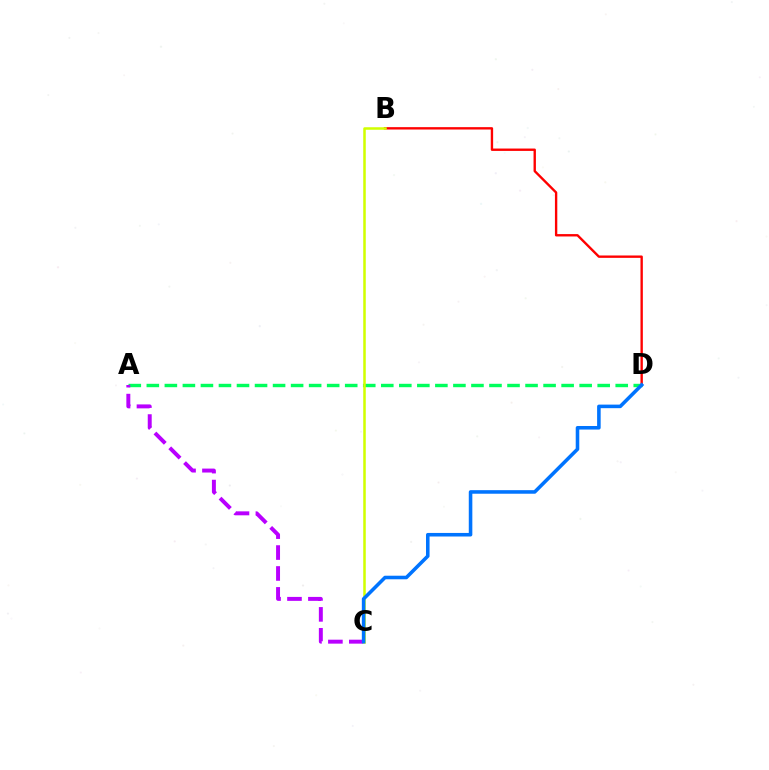{('A', 'D'): [{'color': '#00ff5c', 'line_style': 'dashed', 'thickness': 2.45}], ('B', 'D'): [{'color': '#ff0000', 'line_style': 'solid', 'thickness': 1.71}], ('A', 'C'): [{'color': '#b900ff', 'line_style': 'dashed', 'thickness': 2.84}], ('B', 'C'): [{'color': '#d1ff00', 'line_style': 'solid', 'thickness': 1.82}], ('C', 'D'): [{'color': '#0074ff', 'line_style': 'solid', 'thickness': 2.56}]}